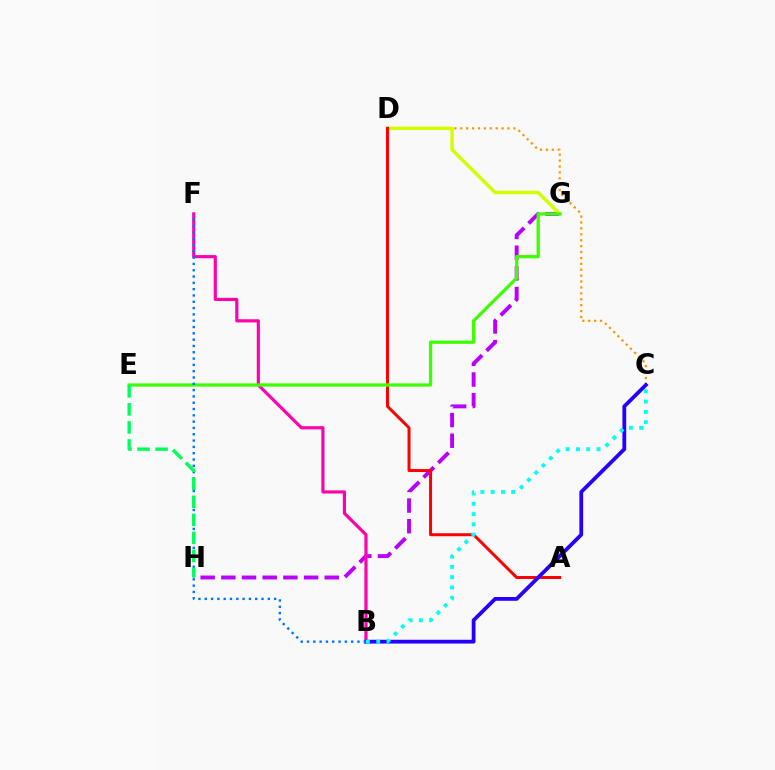{('G', 'H'): [{'color': '#b900ff', 'line_style': 'dashed', 'thickness': 2.81}], ('C', 'D'): [{'color': '#ff9400', 'line_style': 'dotted', 'thickness': 1.6}], ('B', 'F'): [{'color': '#ff00ac', 'line_style': 'solid', 'thickness': 2.28}, {'color': '#0074ff', 'line_style': 'dotted', 'thickness': 1.71}], ('D', 'G'): [{'color': '#d1ff00', 'line_style': 'solid', 'thickness': 2.49}], ('A', 'D'): [{'color': '#ff0000', 'line_style': 'solid', 'thickness': 2.15}], ('E', 'G'): [{'color': '#3dff00', 'line_style': 'solid', 'thickness': 2.33}], ('B', 'C'): [{'color': '#2500ff', 'line_style': 'solid', 'thickness': 2.73}, {'color': '#00fff6', 'line_style': 'dotted', 'thickness': 2.8}], ('E', 'H'): [{'color': '#00ff5c', 'line_style': 'dashed', 'thickness': 2.45}]}